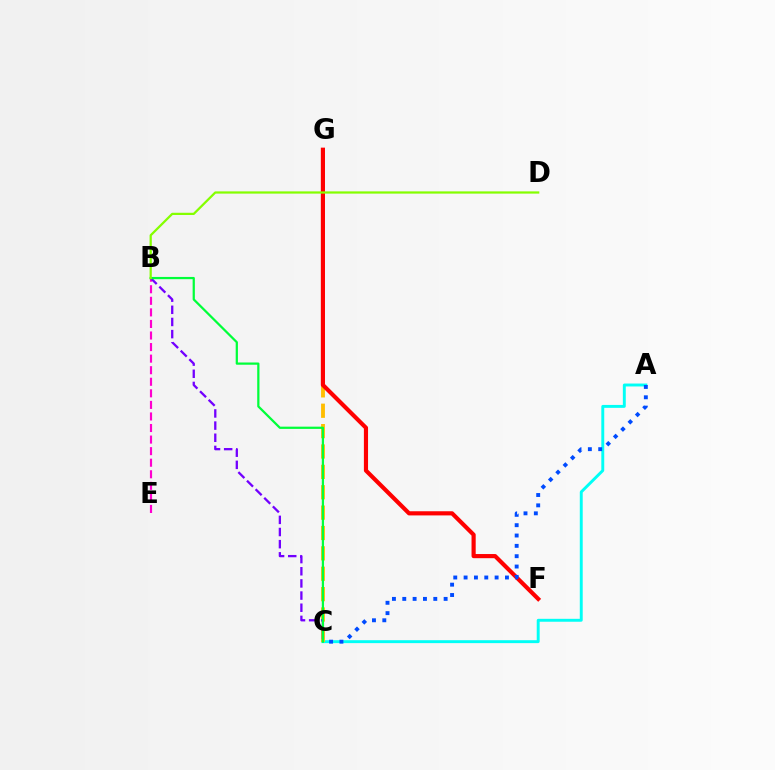{('A', 'C'): [{'color': '#00fff6', 'line_style': 'solid', 'thickness': 2.1}, {'color': '#004bff', 'line_style': 'dotted', 'thickness': 2.81}], ('C', 'G'): [{'color': '#ffbd00', 'line_style': 'dashed', 'thickness': 2.77}], ('F', 'G'): [{'color': '#ff0000', 'line_style': 'solid', 'thickness': 2.99}], ('B', 'E'): [{'color': '#ff00cf', 'line_style': 'dashed', 'thickness': 1.57}], ('B', 'C'): [{'color': '#7200ff', 'line_style': 'dashed', 'thickness': 1.65}, {'color': '#00ff39', 'line_style': 'solid', 'thickness': 1.61}], ('B', 'D'): [{'color': '#84ff00', 'line_style': 'solid', 'thickness': 1.61}]}